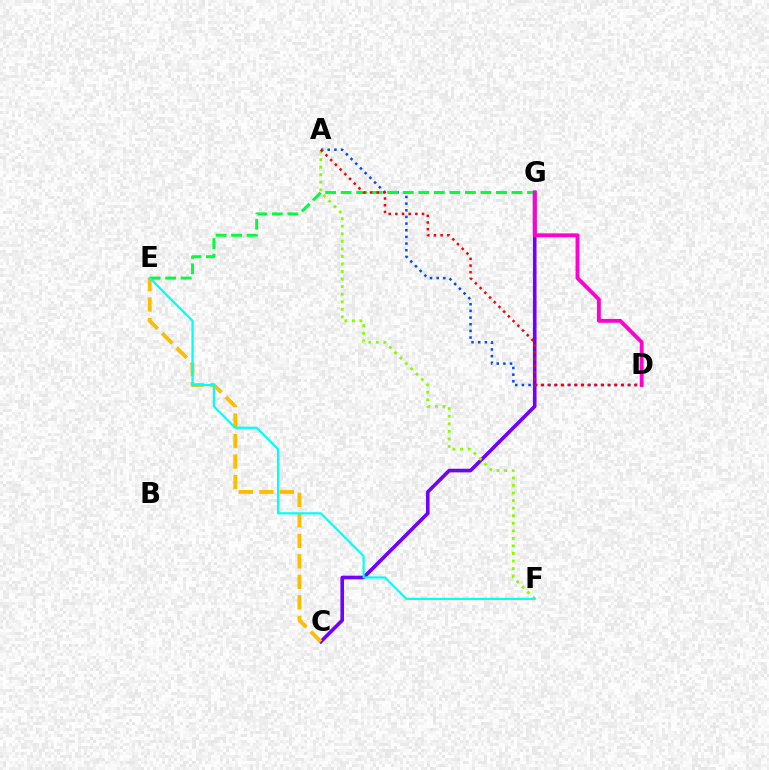{('C', 'G'): [{'color': '#7200ff', 'line_style': 'solid', 'thickness': 2.61}], ('A', 'D'): [{'color': '#004bff', 'line_style': 'dotted', 'thickness': 1.81}, {'color': '#ff0000', 'line_style': 'dotted', 'thickness': 1.81}], ('C', 'E'): [{'color': '#ffbd00', 'line_style': 'dashed', 'thickness': 2.78}], ('E', 'G'): [{'color': '#00ff39', 'line_style': 'dashed', 'thickness': 2.11}], ('A', 'F'): [{'color': '#84ff00', 'line_style': 'dotted', 'thickness': 2.05}], ('E', 'F'): [{'color': '#00fff6', 'line_style': 'solid', 'thickness': 1.56}], ('D', 'G'): [{'color': '#ff00cf', 'line_style': 'solid', 'thickness': 2.77}]}